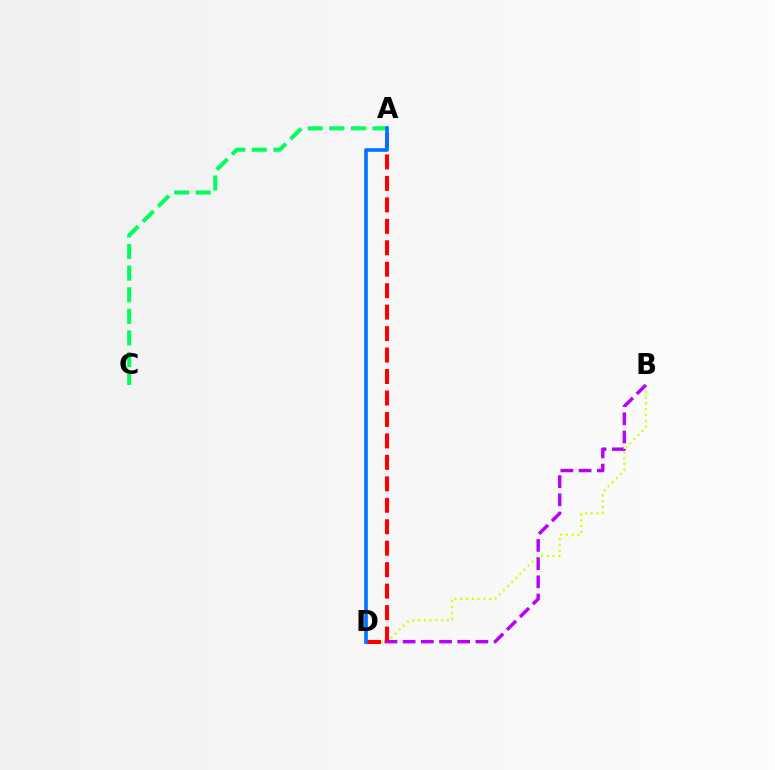{('B', 'D'): [{'color': '#d1ff00', 'line_style': 'dotted', 'thickness': 1.57}, {'color': '#b900ff', 'line_style': 'dashed', 'thickness': 2.47}], ('A', 'C'): [{'color': '#00ff5c', 'line_style': 'dashed', 'thickness': 2.93}], ('A', 'D'): [{'color': '#ff0000', 'line_style': 'dashed', 'thickness': 2.92}, {'color': '#0074ff', 'line_style': 'solid', 'thickness': 2.62}]}